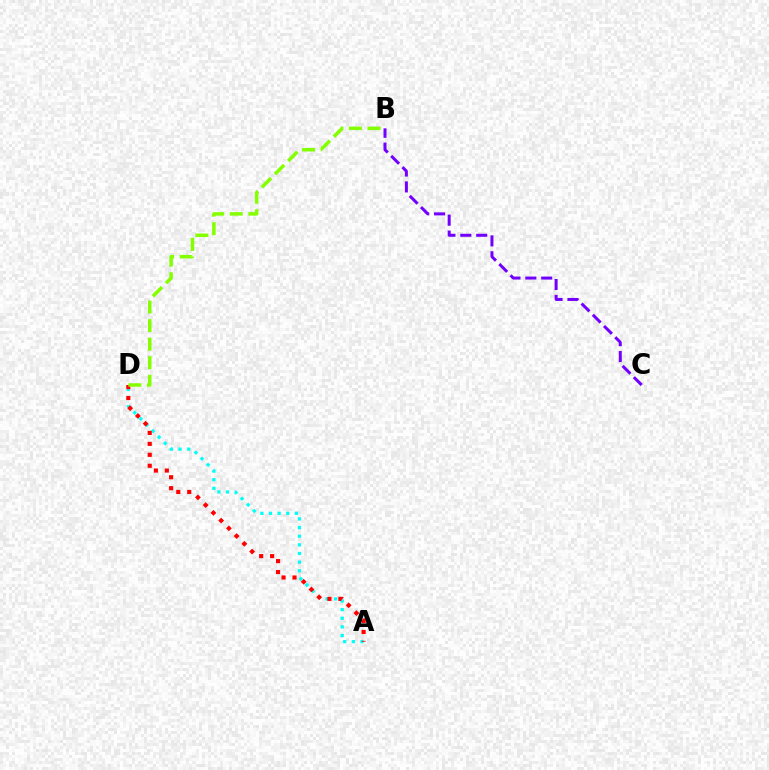{('A', 'D'): [{'color': '#00fff6', 'line_style': 'dotted', 'thickness': 2.35}, {'color': '#ff0000', 'line_style': 'dotted', 'thickness': 2.97}], ('B', 'C'): [{'color': '#7200ff', 'line_style': 'dashed', 'thickness': 2.16}], ('B', 'D'): [{'color': '#84ff00', 'line_style': 'dashed', 'thickness': 2.52}]}